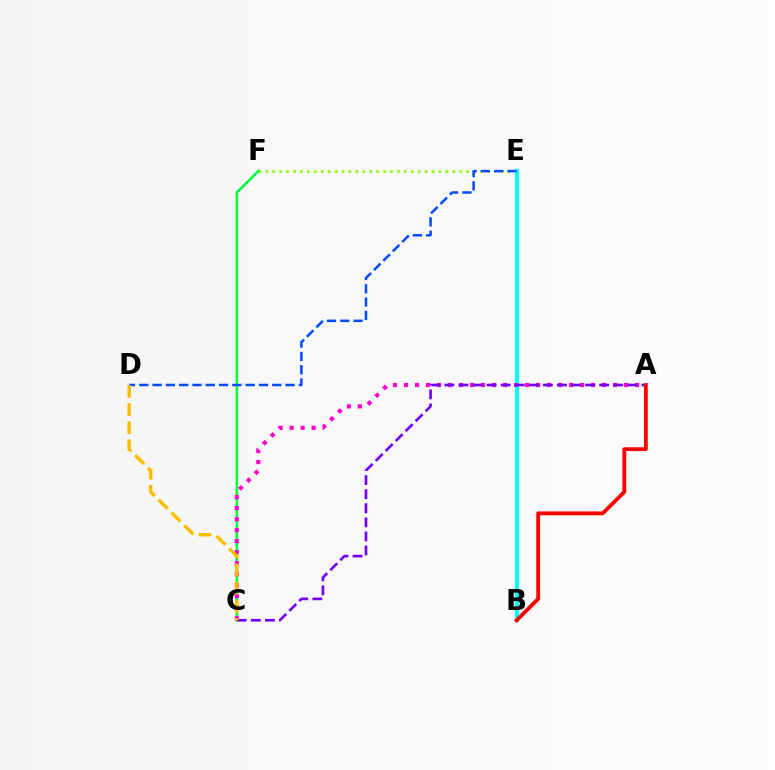{('E', 'F'): [{'color': '#84ff00', 'line_style': 'dotted', 'thickness': 1.88}], ('B', 'E'): [{'color': '#00fff6', 'line_style': 'solid', 'thickness': 2.94}], ('C', 'F'): [{'color': '#00ff39', 'line_style': 'solid', 'thickness': 1.85}], ('A', 'C'): [{'color': '#ff00cf', 'line_style': 'dotted', 'thickness': 2.99}, {'color': '#7200ff', 'line_style': 'dashed', 'thickness': 1.91}], ('D', 'E'): [{'color': '#004bff', 'line_style': 'dashed', 'thickness': 1.81}], ('A', 'B'): [{'color': '#ff0000', 'line_style': 'solid', 'thickness': 2.75}], ('C', 'D'): [{'color': '#ffbd00', 'line_style': 'dashed', 'thickness': 2.47}]}